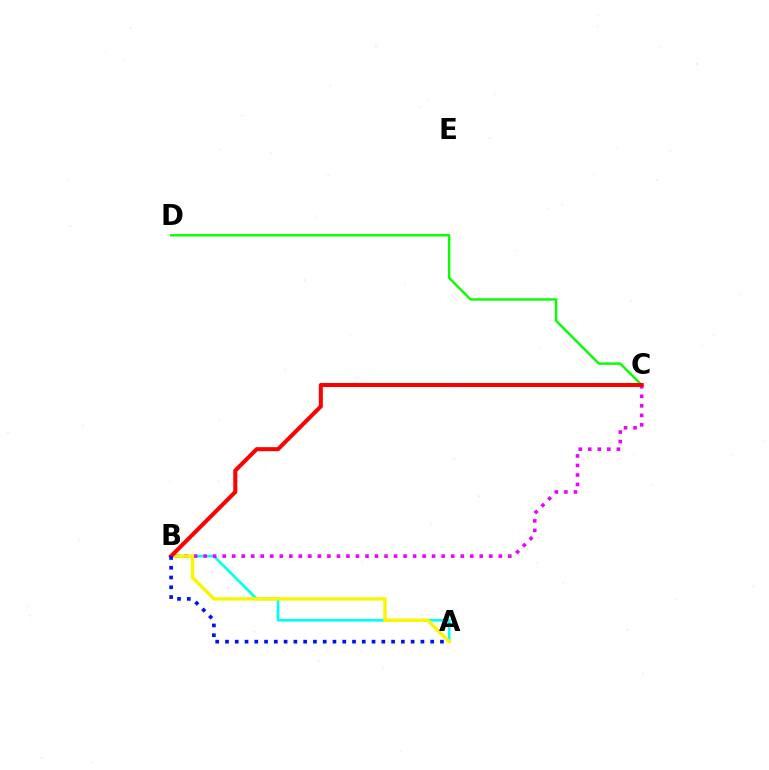{('A', 'B'): [{'color': '#00fff6', 'line_style': 'solid', 'thickness': 1.92}, {'color': '#fcf500', 'line_style': 'solid', 'thickness': 2.47}, {'color': '#0010ff', 'line_style': 'dotted', 'thickness': 2.66}], ('C', 'D'): [{'color': '#08ff00', 'line_style': 'solid', 'thickness': 1.75}], ('B', 'C'): [{'color': '#ee00ff', 'line_style': 'dotted', 'thickness': 2.59}, {'color': '#ff0000', 'line_style': 'solid', 'thickness': 2.9}]}